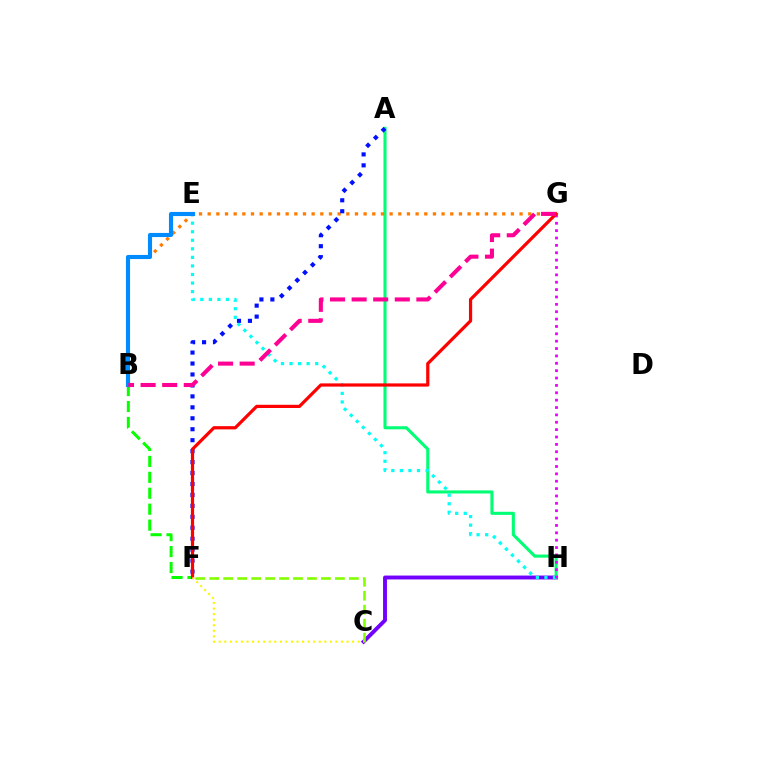{('C', 'H'): [{'color': '#7200ff', 'line_style': 'solid', 'thickness': 2.8}], ('C', 'F'): [{'color': '#84ff00', 'line_style': 'dashed', 'thickness': 1.9}, {'color': '#fcf500', 'line_style': 'dotted', 'thickness': 1.51}], ('B', 'F'): [{'color': '#08ff00', 'line_style': 'dashed', 'thickness': 2.17}], ('A', 'H'): [{'color': '#00ff74', 'line_style': 'solid', 'thickness': 2.22}], ('B', 'G'): [{'color': '#ff7c00', 'line_style': 'dotted', 'thickness': 2.35}, {'color': '#ff0094', 'line_style': 'dashed', 'thickness': 2.93}], ('E', 'H'): [{'color': '#00fff6', 'line_style': 'dotted', 'thickness': 2.32}], ('A', 'F'): [{'color': '#0010ff', 'line_style': 'dotted', 'thickness': 2.98}], ('G', 'H'): [{'color': '#ee00ff', 'line_style': 'dotted', 'thickness': 2.0}], ('B', 'E'): [{'color': '#008cff', 'line_style': 'solid', 'thickness': 2.96}], ('F', 'G'): [{'color': '#ff0000', 'line_style': 'solid', 'thickness': 2.31}]}